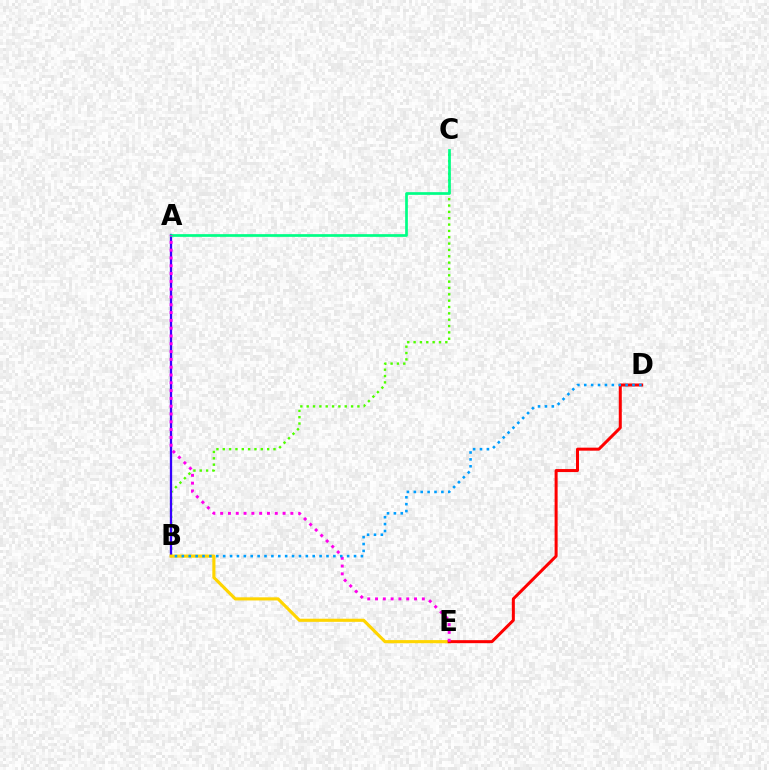{('B', 'C'): [{'color': '#4fff00', 'line_style': 'dotted', 'thickness': 1.72}], ('A', 'B'): [{'color': '#3700ff', 'line_style': 'solid', 'thickness': 1.65}], ('B', 'E'): [{'color': '#ffd500', 'line_style': 'solid', 'thickness': 2.25}], ('A', 'C'): [{'color': '#00ff86', 'line_style': 'solid', 'thickness': 1.95}], ('D', 'E'): [{'color': '#ff0000', 'line_style': 'solid', 'thickness': 2.17}], ('A', 'E'): [{'color': '#ff00ed', 'line_style': 'dotted', 'thickness': 2.12}], ('B', 'D'): [{'color': '#009eff', 'line_style': 'dotted', 'thickness': 1.87}]}